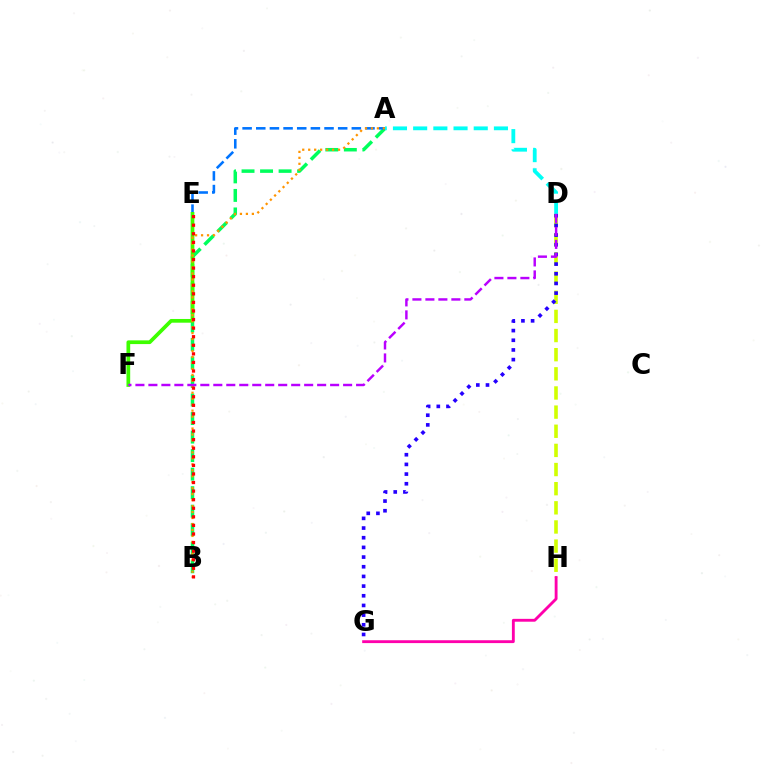{('D', 'H'): [{'color': '#d1ff00', 'line_style': 'dashed', 'thickness': 2.6}], ('A', 'B'): [{'color': '#00ff5c', 'line_style': 'dashed', 'thickness': 2.52}, {'color': '#ff9400', 'line_style': 'dotted', 'thickness': 1.62}], ('A', 'E'): [{'color': '#0074ff', 'line_style': 'dashed', 'thickness': 1.85}], ('E', 'F'): [{'color': '#3dff00', 'line_style': 'solid', 'thickness': 2.68}], ('A', 'D'): [{'color': '#00fff6', 'line_style': 'dashed', 'thickness': 2.74}], ('D', 'G'): [{'color': '#2500ff', 'line_style': 'dotted', 'thickness': 2.63}], ('B', 'E'): [{'color': '#ff0000', 'line_style': 'dotted', 'thickness': 2.33}], ('G', 'H'): [{'color': '#ff00ac', 'line_style': 'solid', 'thickness': 2.05}], ('D', 'F'): [{'color': '#b900ff', 'line_style': 'dashed', 'thickness': 1.76}]}